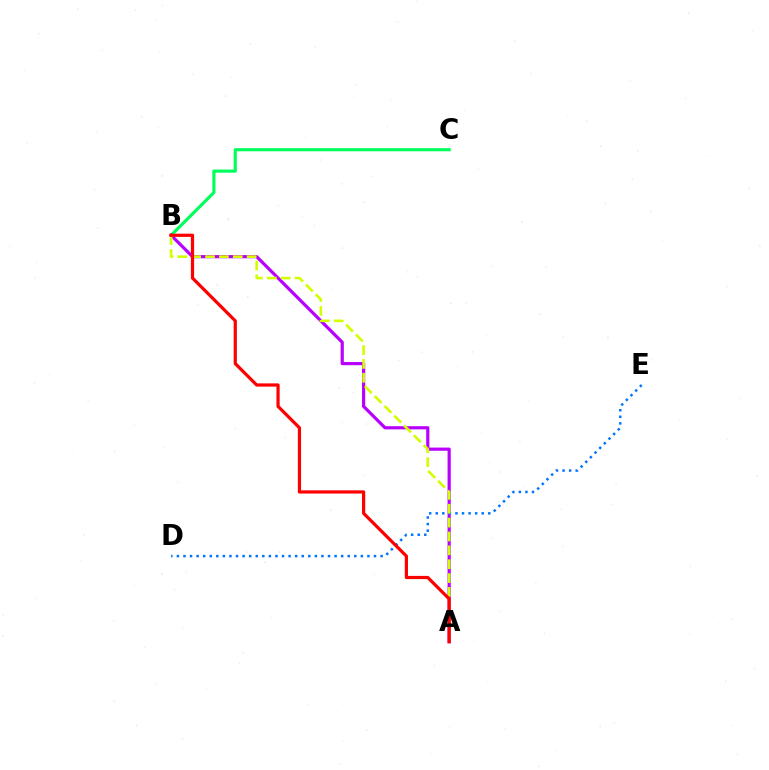{('B', 'C'): [{'color': '#00ff5c', 'line_style': 'solid', 'thickness': 2.26}], ('A', 'B'): [{'color': '#b900ff', 'line_style': 'solid', 'thickness': 2.29}, {'color': '#d1ff00', 'line_style': 'dashed', 'thickness': 1.88}, {'color': '#ff0000', 'line_style': 'solid', 'thickness': 2.32}], ('D', 'E'): [{'color': '#0074ff', 'line_style': 'dotted', 'thickness': 1.79}]}